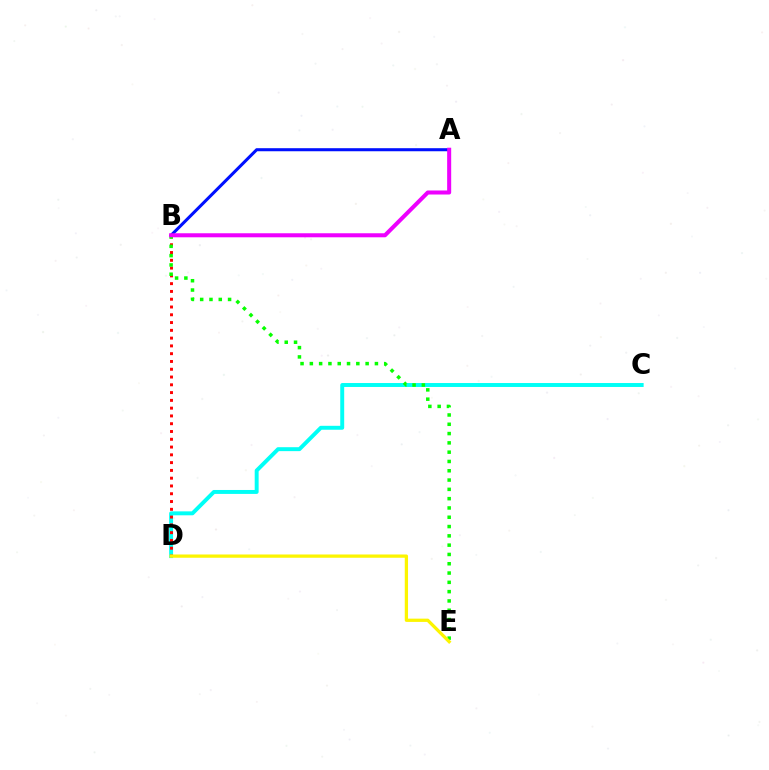{('C', 'D'): [{'color': '#00fff6', 'line_style': 'solid', 'thickness': 2.83}], ('A', 'B'): [{'color': '#0010ff', 'line_style': 'solid', 'thickness': 2.2}, {'color': '#ee00ff', 'line_style': 'solid', 'thickness': 2.9}], ('B', 'D'): [{'color': '#ff0000', 'line_style': 'dotted', 'thickness': 2.11}], ('B', 'E'): [{'color': '#08ff00', 'line_style': 'dotted', 'thickness': 2.53}], ('D', 'E'): [{'color': '#fcf500', 'line_style': 'solid', 'thickness': 2.35}]}